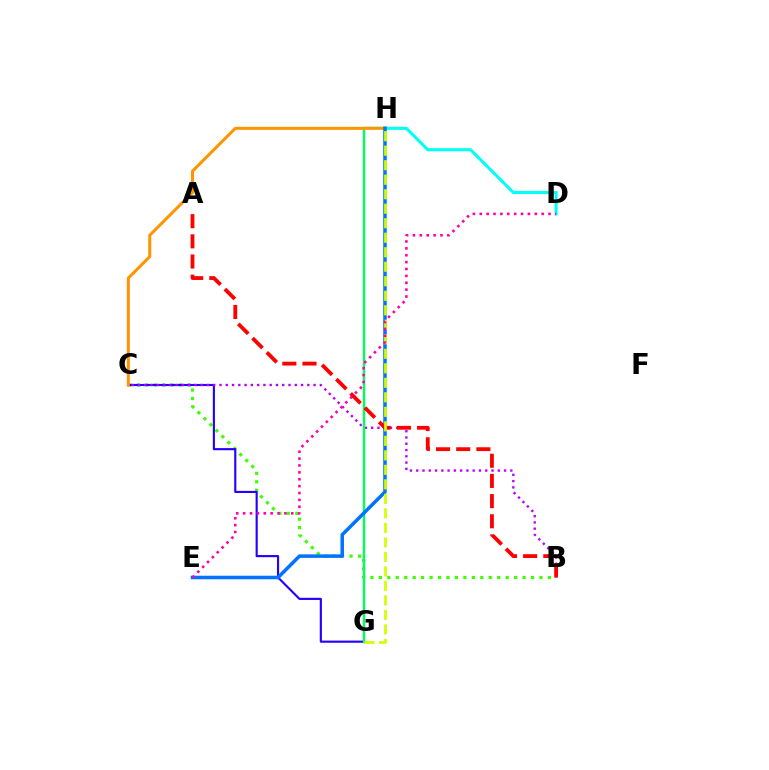{('D', 'H'): [{'color': '#00fff6', 'line_style': 'solid', 'thickness': 2.2}], ('B', 'C'): [{'color': '#3dff00', 'line_style': 'dotted', 'thickness': 2.3}, {'color': '#b900ff', 'line_style': 'dotted', 'thickness': 1.7}], ('C', 'G'): [{'color': '#2500ff', 'line_style': 'solid', 'thickness': 1.54}], ('G', 'H'): [{'color': '#00ff5c', 'line_style': 'solid', 'thickness': 1.72}, {'color': '#d1ff00', 'line_style': 'dashed', 'thickness': 1.97}], ('C', 'H'): [{'color': '#ff9400', 'line_style': 'solid', 'thickness': 2.17}], ('E', 'H'): [{'color': '#0074ff', 'line_style': 'solid', 'thickness': 2.53}], ('A', 'B'): [{'color': '#ff0000', 'line_style': 'dashed', 'thickness': 2.74}], ('D', 'E'): [{'color': '#ff00ac', 'line_style': 'dotted', 'thickness': 1.87}]}